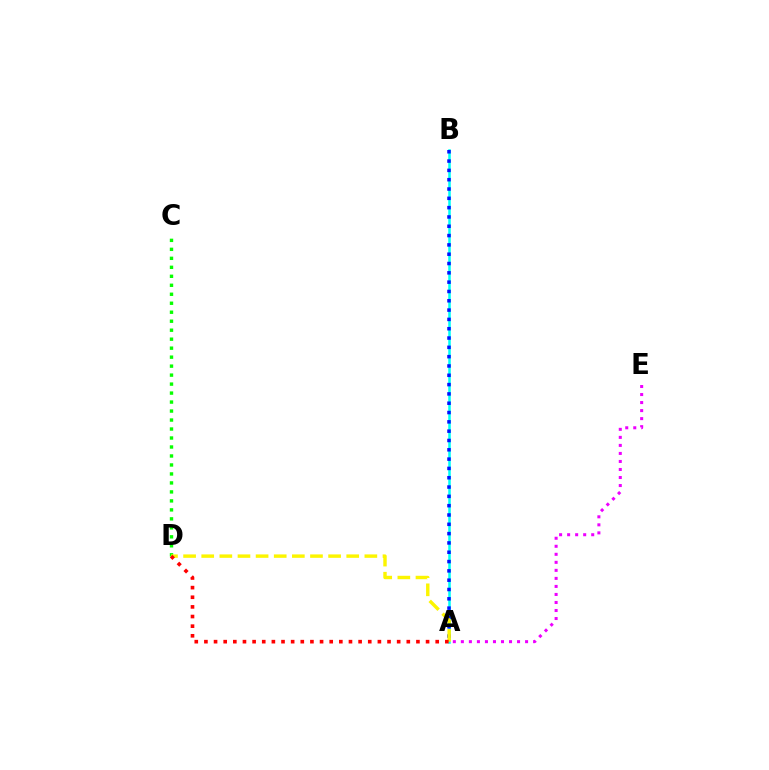{('A', 'B'): [{'color': '#00fff6', 'line_style': 'solid', 'thickness': 1.83}, {'color': '#0010ff', 'line_style': 'dotted', 'thickness': 2.53}], ('C', 'D'): [{'color': '#08ff00', 'line_style': 'dotted', 'thickness': 2.44}], ('A', 'D'): [{'color': '#fcf500', 'line_style': 'dashed', 'thickness': 2.46}, {'color': '#ff0000', 'line_style': 'dotted', 'thickness': 2.62}], ('A', 'E'): [{'color': '#ee00ff', 'line_style': 'dotted', 'thickness': 2.18}]}